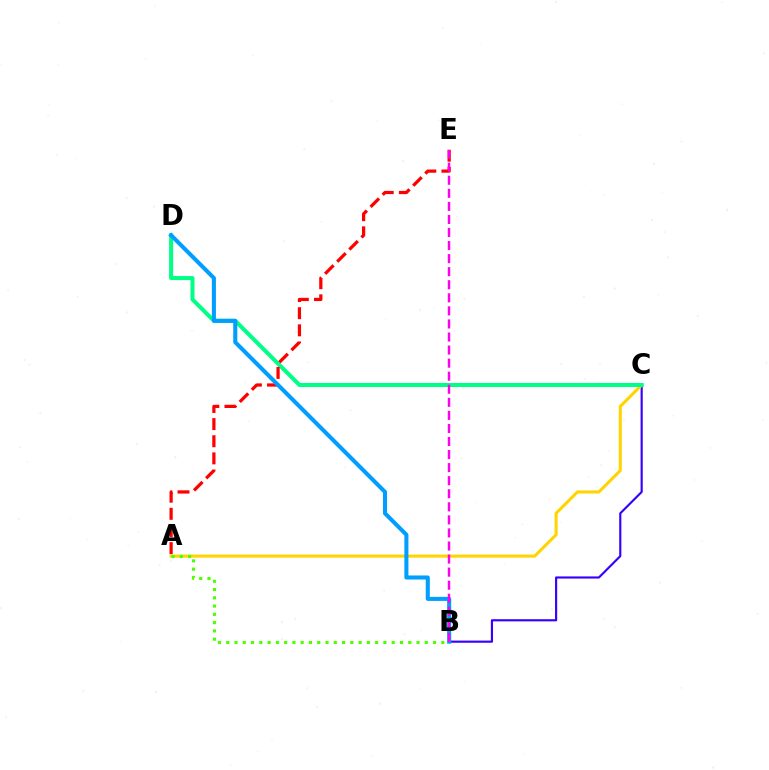{('B', 'C'): [{'color': '#3700ff', 'line_style': 'solid', 'thickness': 1.55}], ('A', 'C'): [{'color': '#ffd500', 'line_style': 'solid', 'thickness': 2.2}], ('C', 'D'): [{'color': '#00ff86', 'line_style': 'solid', 'thickness': 2.9}], ('A', 'E'): [{'color': '#ff0000', 'line_style': 'dashed', 'thickness': 2.33}], ('B', 'D'): [{'color': '#009eff', 'line_style': 'solid', 'thickness': 2.92}], ('A', 'B'): [{'color': '#4fff00', 'line_style': 'dotted', 'thickness': 2.25}], ('B', 'E'): [{'color': '#ff00ed', 'line_style': 'dashed', 'thickness': 1.77}]}